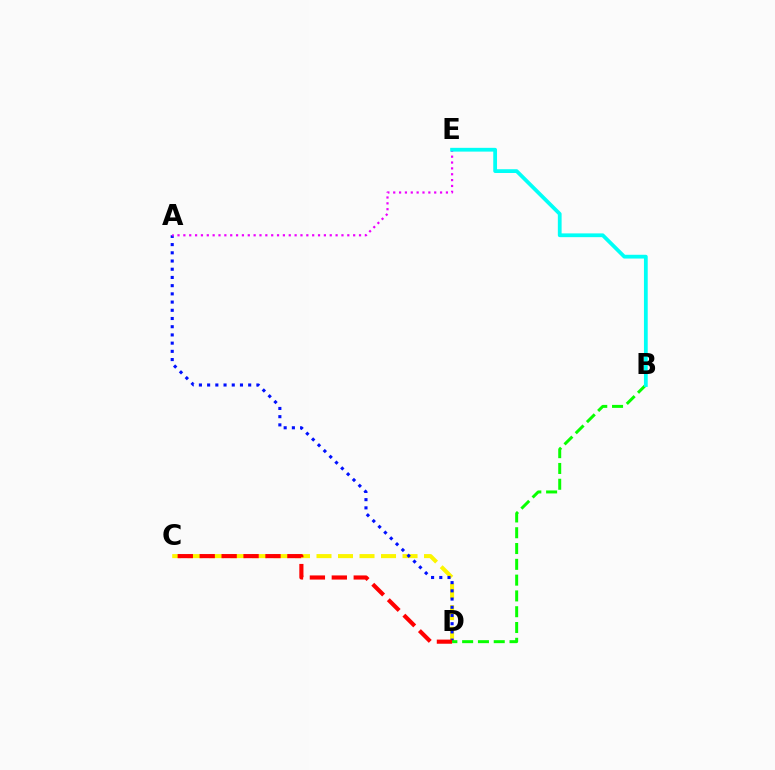{('C', 'D'): [{'color': '#fcf500', 'line_style': 'dashed', 'thickness': 2.92}, {'color': '#ff0000', 'line_style': 'dashed', 'thickness': 2.98}], ('A', 'D'): [{'color': '#0010ff', 'line_style': 'dotted', 'thickness': 2.23}], ('B', 'D'): [{'color': '#08ff00', 'line_style': 'dashed', 'thickness': 2.15}], ('A', 'E'): [{'color': '#ee00ff', 'line_style': 'dotted', 'thickness': 1.59}], ('B', 'E'): [{'color': '#00fff6', 'line_style': 'solid', 'thickness': 2.71}]}